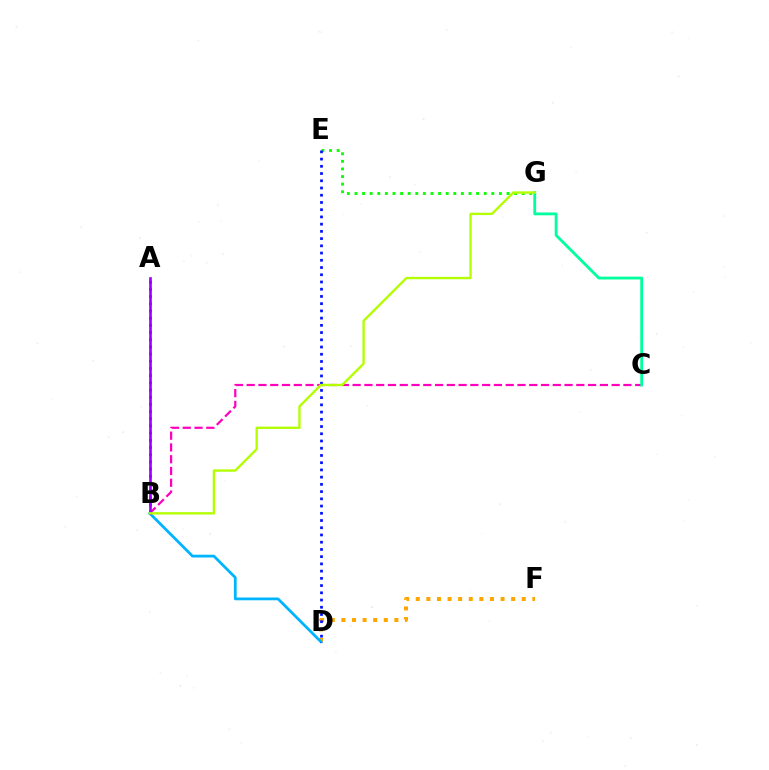{('D', 'F'): [{'color': '#ffa500', 'line_style': 'dotted', 'thickness': 2.88}], ('E', 'G'): [{'color': '#08ff00', 'line_style': 'dotted', 'thickness': 2.07}], ('B', 'C'): [{'color': '#ff00bd', 'line_style': 'dashed', 'thickness': 1.6}], ('C', 'G'): [{'color': '#00ff9d', 'line_style': 'solid', 'thickness': 2.03}], ('B', 'D'): [{'color': '#00b5ff', 'line_style': 'solid', 'thickness': 2.0}], ('A', 'B'): [{'color': '#ff0000', 'line_style': 'dotted', 'thickness': 1.95}, {'color': '#9b00ff', 'line_style': 'solid', 'thickness': 1.91}], ('D', 'E'): [{'color': '#0010ff', 'line_style': 'dotted', 'thickness': 1.96}], ('B', 'G'): [{'color': '#b3ff00', 'line_style': 'solid', 'thickness': 1.7}]}